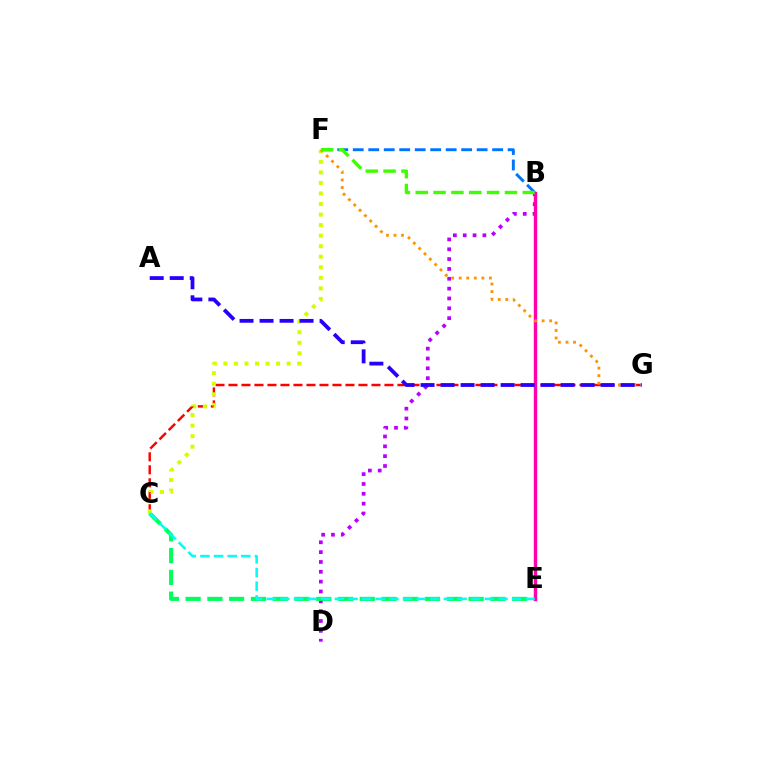{('C', 'G'): [{'color': '#ff0000', 'line_style': 'dashed', 'thickness': 1.77}], ('B', 'D'): [{'color': '#b900ff', 'line_style': 'dotted', 'thickness': 2.67}], ('B', 'F'): [{'color': '#0074ff', 'line_style': 'dashed', 'thickness': 2.1}, {'color': '#3dff00', 'line_style': 'dashed', 'thickness': 2.42}], ('C', 'E'): [{'color': '#00ff5c', 'line_style': 'dashed', 'thickness': 2.96}, {'color': '#00fff6', 'line_style': 'dashed', 'thickness': 1.85}], ('B', 'E'): [{'color': '#ff00ac', 'line_style': 'solid', 'thickness': 2.45}], ('C', 'F'): [{'color': '#d1ff00', 'line_style': 'dotted', 'thickness': 2.86}], ('F', 'G'): [{'color': '#ff9400', 'line_style': 'dotted', 'thickness': 2.05}], ('A', 'G'): [{'color': '#2500ff', 'line_style': 'dashed', 'thickness': 2.72}]}